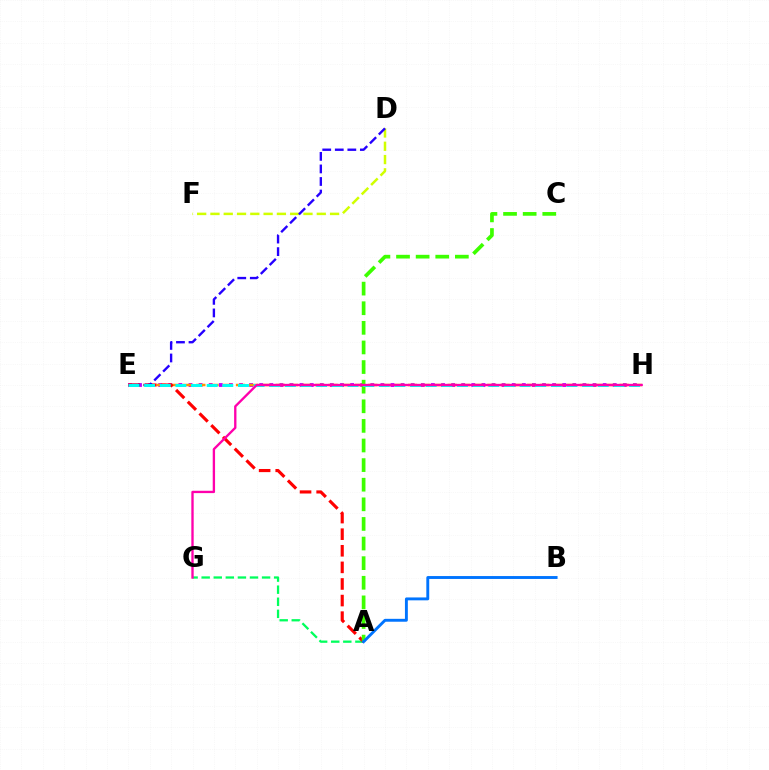{('E', 'H'): [{'color': '#b900ff', 'line_style': 'dotted', 'thickness': 2.74}, {'color': '#ff9400', 'line_style': 'dashed', 'thickness': 1.8}, {'color': '#00fff6', 'line_style': 'dashed', 'thickness': 2.13}], ('D', 'F'): [{'color': '#d1ff00', 'line_style': 'dashed', 'thickness': 1.81}], ('A', 'G'): [{'color': '#00ff5c', 'line_style': 'dashed', 'thickness': 1.64}], ('A', 'E'): [{'color': '#ff0000', 'line_style': 'dashed', 'thickness': 2.25}], ('A', 'C'): [{'color': '#3dff00', 'line_style': 'dashed', 'thickness': 2.66}], ('D', 'E'): [{'color': '#2500ff', 'line_style': 'dashed', 'thickness': 1.71}], ('A', 'B'): [{'color': '#0074ff', 'line_style': 'solid', 'thickness': 2.09}], ('G', 'H'): [{'color': '#ff00ac', 'line_style': 'solid', 'thickness': 1.68}]}